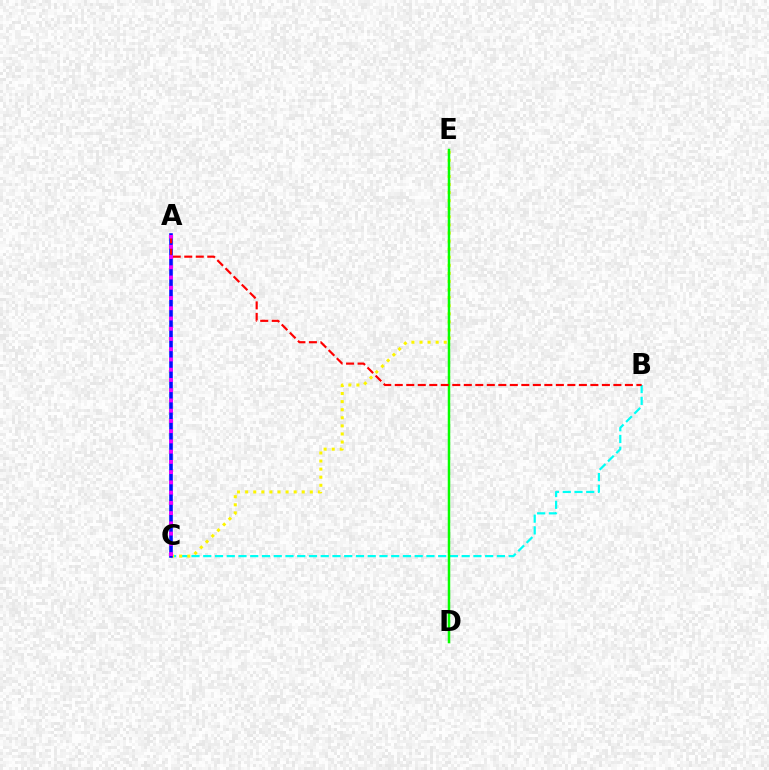{('B', 'C'): [{'color': '#00fff6', 'line_style': 'dashed', 'thickness': 1.6}], ('C', 'E'): [{'color': '#fcf500', 'line_style': 'dotted', 'thickness': 2.2}], ('A', 'C'): [{'color': '#0010ff', 'line_style': 'solid', 'thickness': 2.59}, {'color': '#ee00ff', 'line_style': 'dotted', 'thickness': 2.78}], ('D', 'E'): [{'color': '#08ff00', 'line_style': 'solid', 'thickness': 1.8}], ('A', 'B'): [{'color': '#ff0000', 'line_style': 'dashed', 'thickness': 1.56}]}